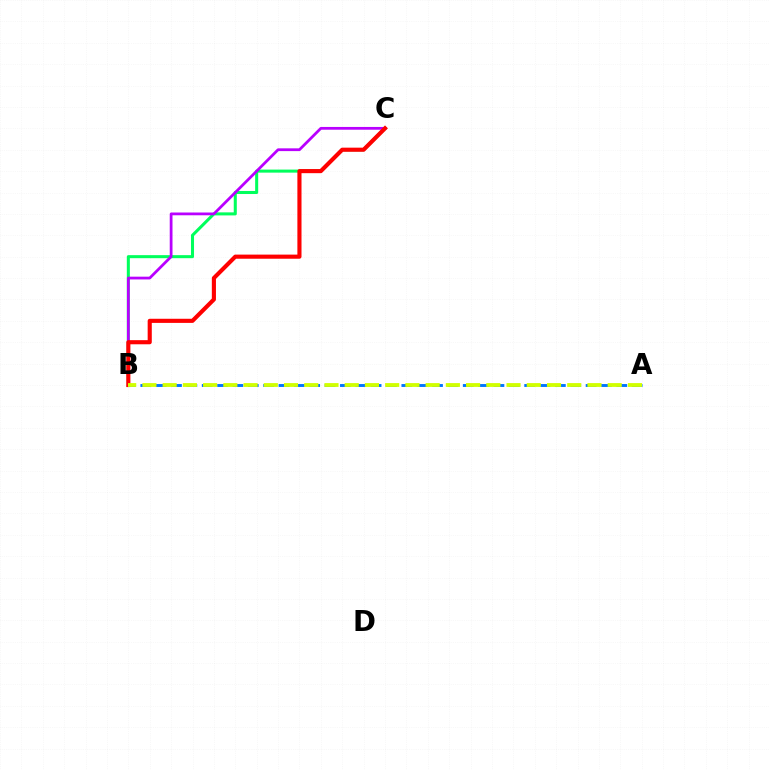{('B', 'C'): [{'color': '#00ff5c', 'line_style': 'solid', 'thickness': 2.19}, {'color': '#b900ff', 'line_style': 'solid', 'thickness': 1.99}, {'color': '#ff0000', 'line_style': 'solid', 'thickness': 2.97}], ('A', 'B'): [{'color': '#0074ff', 'line_style': 'dashed', 'thickness': 2.09}, {'color': '#d1ff00', 'line_style': 'dashed', 'thickness': 2.75}]}